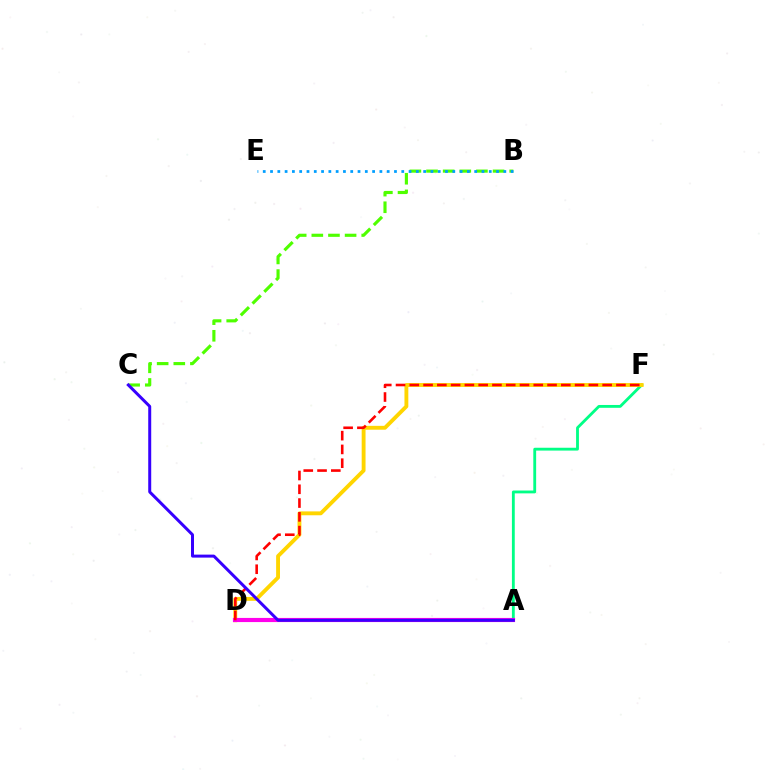{('A', 'F'): [{'color': '#00ff86', 'line_style': 'solid', 'thickness': 2.04}], ('D', 'F'): [{'color': '#ffd500', 'line_style': 'solid', 'thickness': 2.78}, {'color': '#ff0000', 'line_style': 'dashed', 'thickness': 1.87}], ('A', 'D'): [{'color': '#ff00ed', 'line_style': 'solid', 'thickness': 2.99}], ('B', 'C'): [{'color': '#4fff00', 'line_style': 'dashed', 'thickness': 2.26}], ('B', 'E'): [{'color': '#009eff', 'line_style': 'dotted', 'thickness': 1.98}], ('A', 'C'): [{'color': '#3700ff', 'line_style': 'solid', 'thickness': 2.15}]}